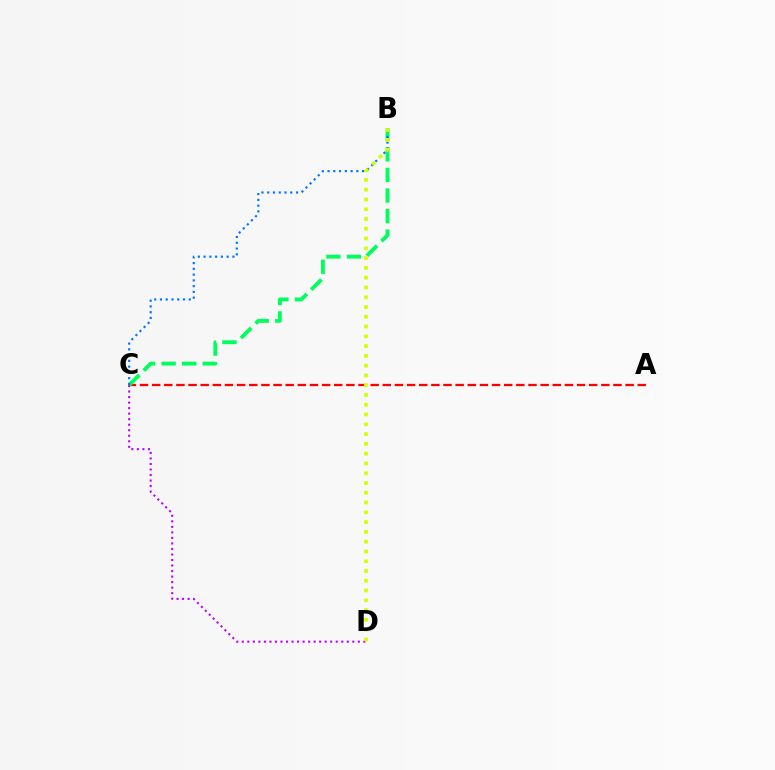{('C', 'D'): [{'color': '#b900ff', 'line_style': 'dotted', 'thickness': 1.5}], ('A', 'C'): [{'color': '#ff0000', 'line_style': 'dashed', 'thickness': 1.65}], ('B', 'C'): [{'color': '#00ff5c', 'line_style': 'dashed', 'thickness': 2.79}, {'color': '#0074ff', 'line_style': 'dotted', 'thickness': 1.57}], ('B', 'D'): [{'color': '#d1ff00', 'line_style': 'dotted', 'thickness': 2.66}]}